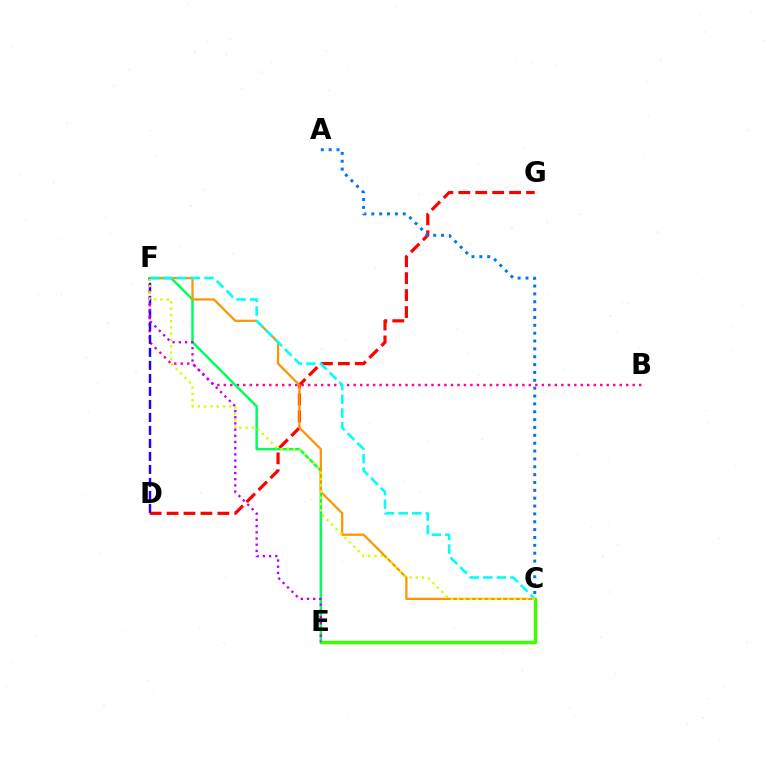{('B', 'F'): [{'color': '#ff00ac', 'line_style': 'dotted', 'thickness': 1.76}], ('C', 'E'): [{'color': '#3dff00', 'line_style': 'solid', 'thickness': 2.5}], ('D', 'G'): [{'color': '#ff0000', 'line_style': 'dashed', 'thickness': 2.3}], ('E', 'F'): [{'color': '#00ff5c', 'line_style': 'solid', 'thickness': 1.8}, {'color': '#b900ff', 'line_style': 'dotted', 'thickness': 1.68}], ('D', 'F'): [{'color': '#2500ff', 'line_style': 'dashed', 'thickness': 1.77}], ('C', 'F'): [{'color': '#ff9400', 'line_style': 'solid', 'thickness': 1.62}, {'color': '#00fff6', 'line_style': 'dashed', 'thickness': 1.85}, {'color': '#d1ff00', 'line_style': 'dotted', 'thickness': 1.71}], ('A', 'C'): [{'color': '#0074ff', 'line_style': 'dotted', 'thickness': 2.13}]}